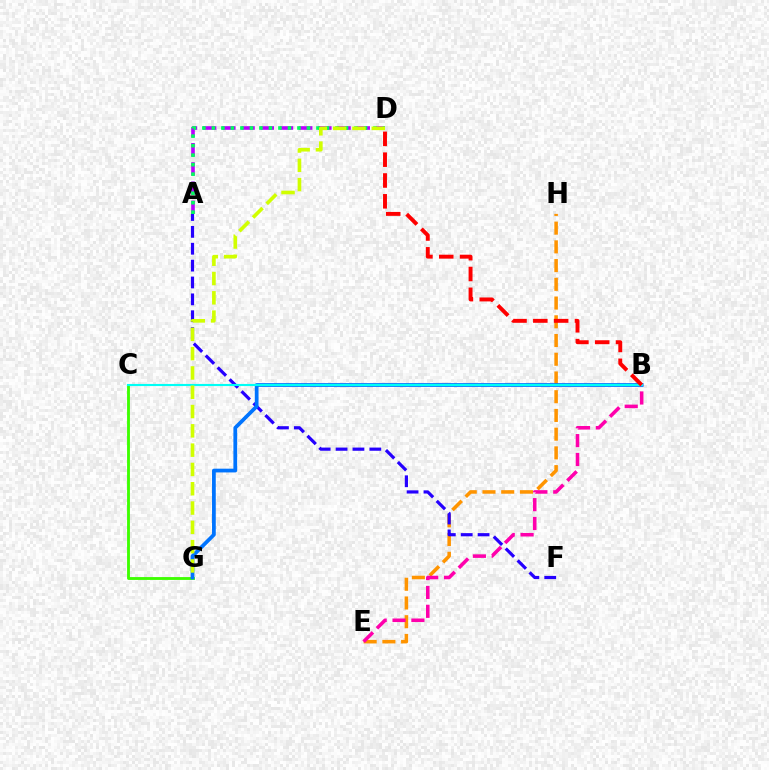{('C', 'G'): [{'color': '#3dff00', 'line_style': 'solid', 'thickness': 2.05}], ('E', 'H'): [{'color': '#ff9400', 'line_style': 'dashed', 'thickness': 2.54}], ('A', 'F'): [{'color': '#2500ff', 'line_style': 'dashed', 'thickness': 2.29}], ('A', 'D'): [{'color': '#b900ff', 'line_style': 'dashed', 'thickness': 2.61}, {'color': '#00ff5c', 'line_style': 'dotted', 'thickness': 2.58}], ('B', 'G'): [{'color': '#0074ff', 'line_style': 'solid', 'thickness': 2.7}], ('B', 'E'): [{'color': '#ff00ac', 'line_style': 'dashed', 'thickness': 2.56}], ('B', 'C'): [{'color': '#00fff6', 'line_style': 'solid', 'thickness': 1.53}], ('B', 'D'): [{'color': '#ff0000', 'line_style': 'dashed', 'thickness': 2.83}], ('D', 'G'): [{'color': '#d1ff00', 'line_style': 'dashed', 'thickness': 2.62}]}